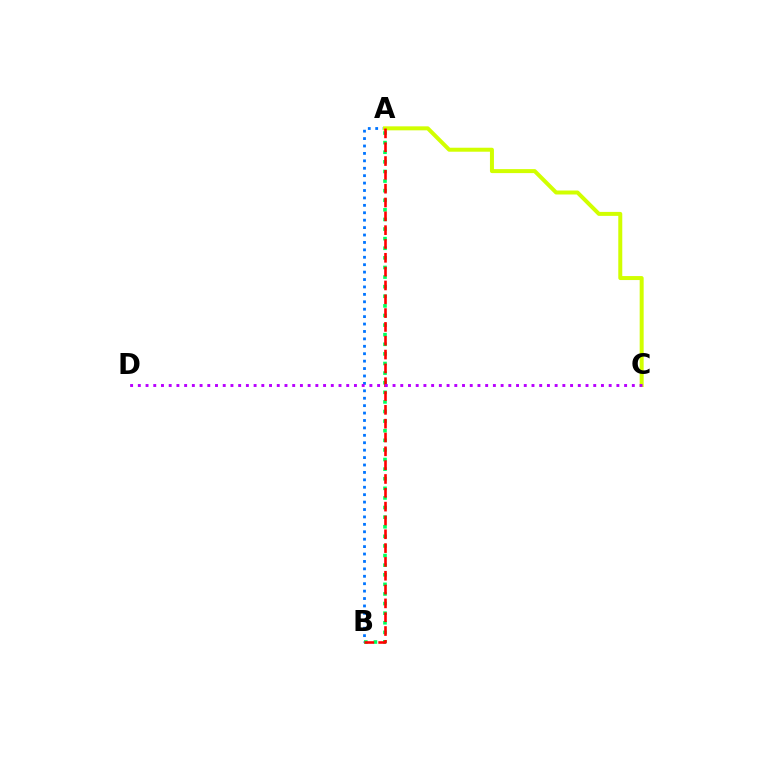{('A', 'B'): [{'color': '#0074ff', 'line_style': 'dotted', 'thickness': 2.02}, {'color': '#00ff5c', 'line_style': 'dotted', 'thickness': 2.61}, {'color': '#ff0000', 'line_style': 'dashed', 'thickness': 1.88}], ('A', 'C'): [{'color': '#d1ff00', 'line_style': 'solid', 'thickness': 2.87}], ('C', 'D'): [{'color': '#b900ff', 'line_style': 'dotted', 'thickness': 2.1}]}